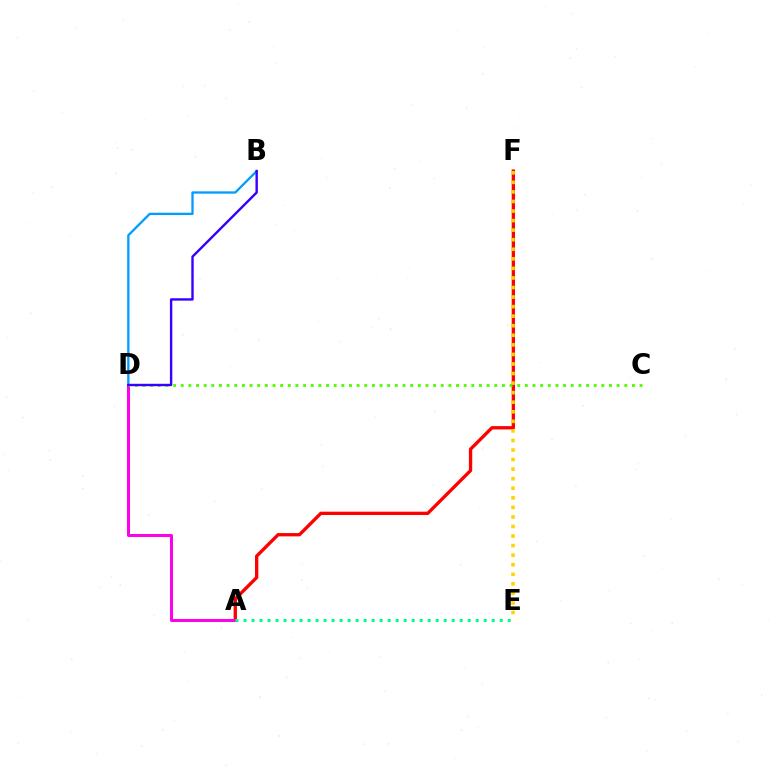{('A', 'F'): [{'color': '#ff0000', 'line_style': 'solid', 'thickness': 2.39}], ('E', 'F'): [{'color': '#ffd500', 'line_style': 'dotted', 'thickness': 2.6}], ('A', 'D'): [{'color': '#ff00ed', 'line_style': 'solid', 'thickness': 2.16}], ('C', 'D'): [{'color': '#4fff00', 'line_style': 'dotted', 'thickness': 2.08}], ('B', 'D'): [{'color': '#009eff', 'line_style': 'solid', 'thickness': 1.66}, {'color': '#3700ff', 'line_style': 'solid', 'thickness': 1.73}], ('A', 'E'): [{'color': '#00ff86', 'line_style': 'dotted', 'thickness': 2.18}]}